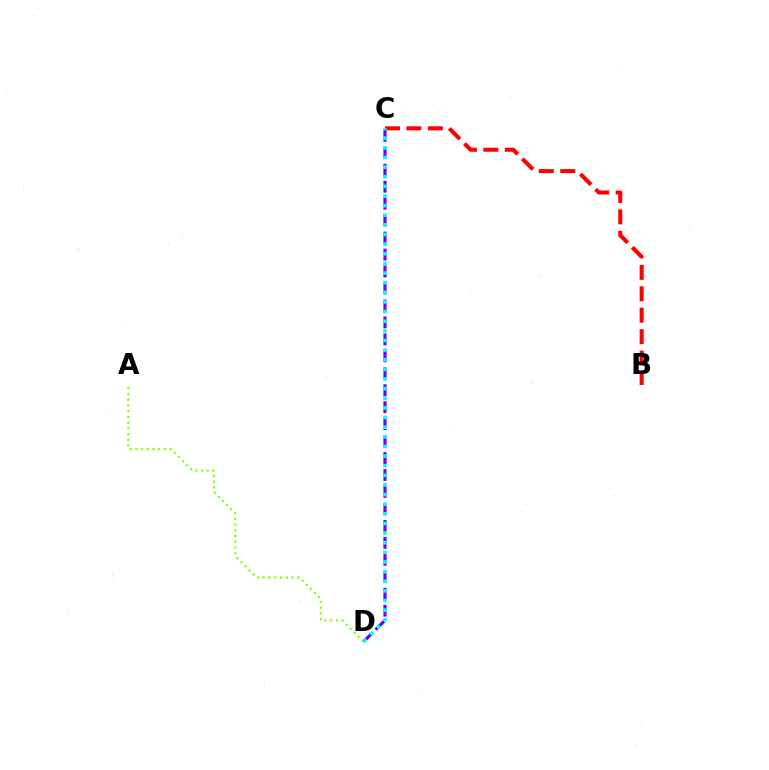{('A', 'D'): [{'color': '#84ff00', 'line_style': 'dotted', 'thickness': 1.56}], ('C', 'D'): [{'color': '#7200ff', 'line_style': 'dashed', 'thickness': 2.3}, {'color': '#00fff6', 'line_style': 'dotted', 'thickness': 2.62}], ('B', 'C'): [{'color': '#ff0000', 'line_style': 'dashed', 'thickness': 2.91}]}